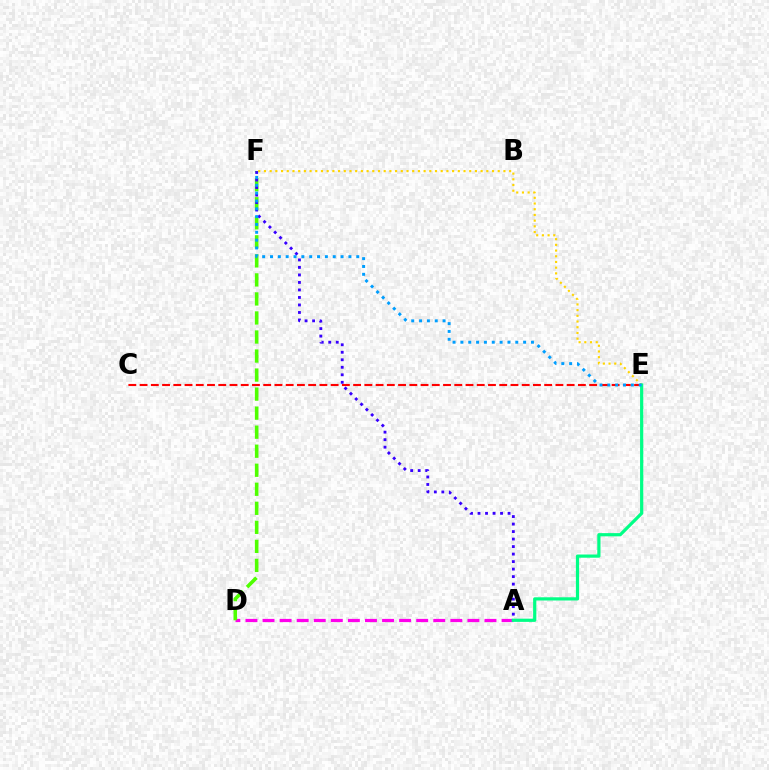{('A', 'D'): [{'color': '#ff00ed', 'line_style': 'dashed', 'thickness': 2.32}], ('D', 'F'): [{'color': '#4fff00', 'line_style': 'dashed', 'thickness': 2.59}], ('C', 'E'): [{'color': '#ff0000', 'line_style': 'dashed', 'thickness': 1.53}], ('E', 'F'): [{'color': '#ffd500', 'line_style': 'dotted', 'thickness': 1.55}, {'color': '#009eff', 'line_style': 'dotted', 'thickness': 2.13}], ('A', 'F'): [{'color': '#3700ff', 'line_style': 'dotted', 'thickness': 2.04}], ('A', 'E'): [{'color': '#00ff86', 'line_style': 'solid', 'thickness': 2.31}]}